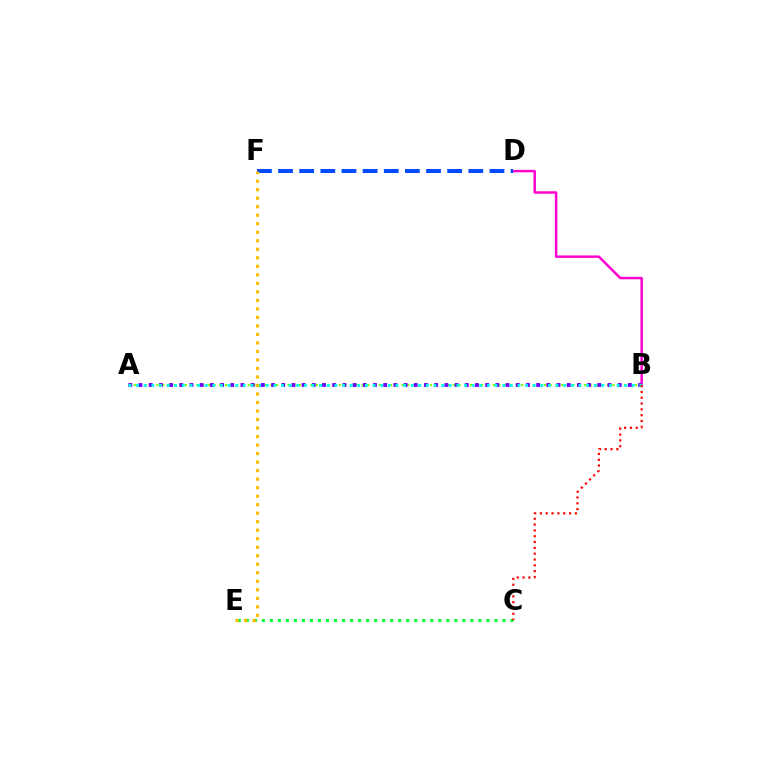{('C', 'E'): [{'color': '#00ff39', 'line_style': 'dotted', 'thickness': 2.18}], ('B', 'D'): [{'color': '#ff00cf', 'line_style': 'solid', 'thickness': 1.77}], ('A', 'B'): [{'color': '#84ff00', 'line_style': 'dotted', 'thickness': 1.55}, {'color': '#7200ff', 'line_style': 'dotted', 'thickness': 2.77}, {'color': '#00fff6', 'line_style': 'dotted', 'thickness': 2.07}], ('B', 'C'): [{'color': '#ff0000', 'line_style': 'dotted', 'thickness': 1.58}], ('D', 'F'): [{'color': '#004bff', 'line_style': 'dashed', 'thickness': 2.87}], ('E', 'F'): [{'color': '#ffbd00', 'line_style': 'dotted', 'thickness': 2.31}]}